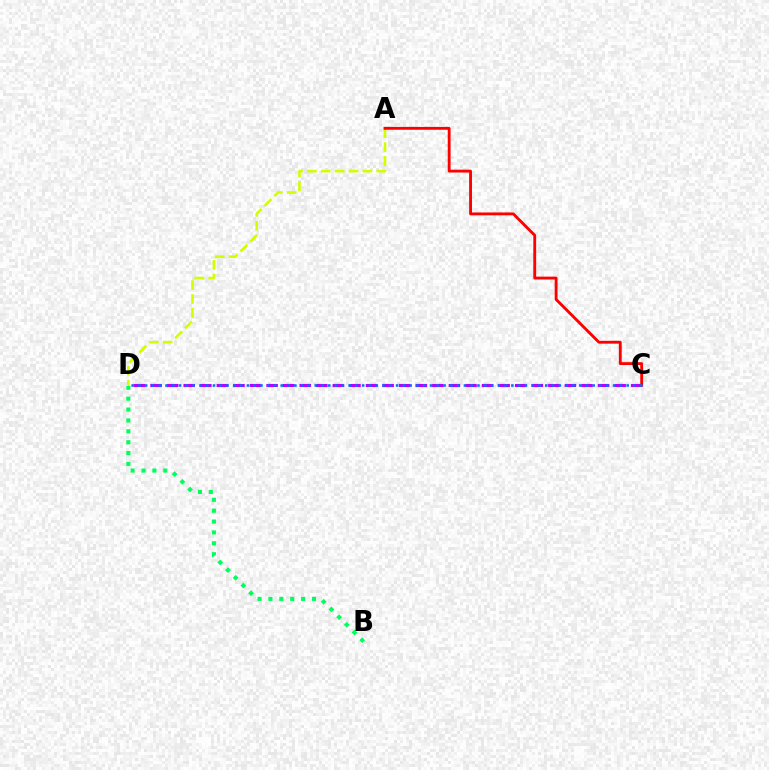{('C', 'D'): [{'color': '#b900ff', 'line_style': 'dashed', 'thickness': 2.25}, {'color': '#0074ff', 'line_style': 'dotted', 'thickness': 1.84}], ('A', 'D'): [{'color': '#d1ff00', 'line_style': 'dashed', 'thickness': 1.89}], ('B', 'D'): [{'color': '#00ff5c', 'line_style': 'dotted', 'thickness': 2.96}], ('A', 'C'): [{'color': '#ff0000', 'line_style': 'solid', 'thickness': 2.05}]}